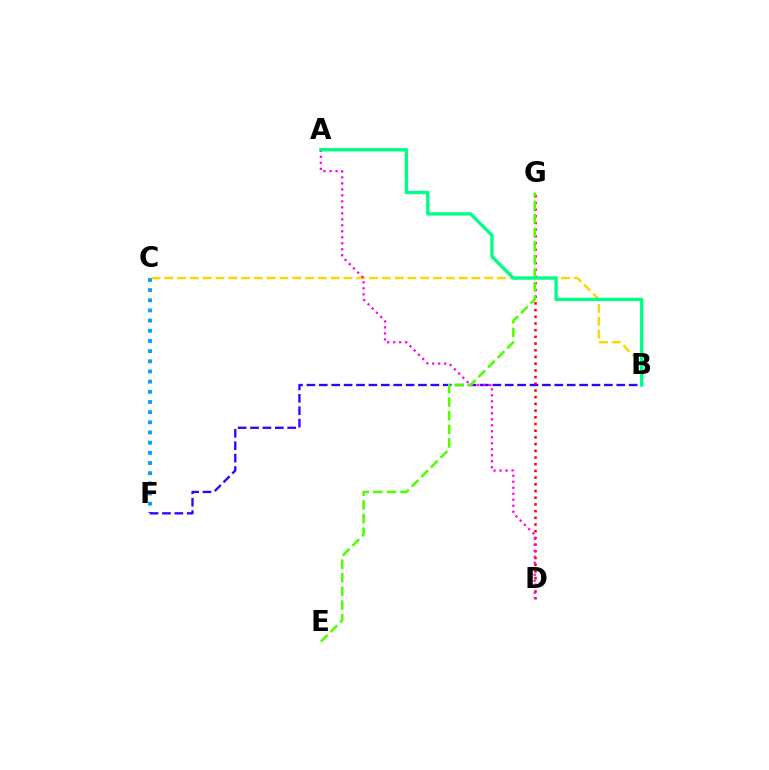{('D', 'G'): [{'color': '#ff0000', 'line_style': 'dotted', 'thickness': 1.82}], ('C', 'F'): [{'color': '#009eff', 'line_style': 'dotted', 'thickness': 2.76}], ('B', 'C'): [{'color': '#ffd500', 'line_style': 'dashed', 'thickness': 1.74}], ('B', 'F'): [{'color': '#3700ff', 'line_style': 'dashed', 'thickness': 1.68}], ('A', 'D'): [{'color': '#ff00ed', 'line_style': 'dotted', 'thickness': 1.63}], ('E', 'G'): [{'color': '#4fff00', 'line_style': 'dashed', 'thickness': 1.85}], ('A', 'B'): [{'color': '#00ff86', 'line_style': 'solid', 'thickness': 2.42}]}